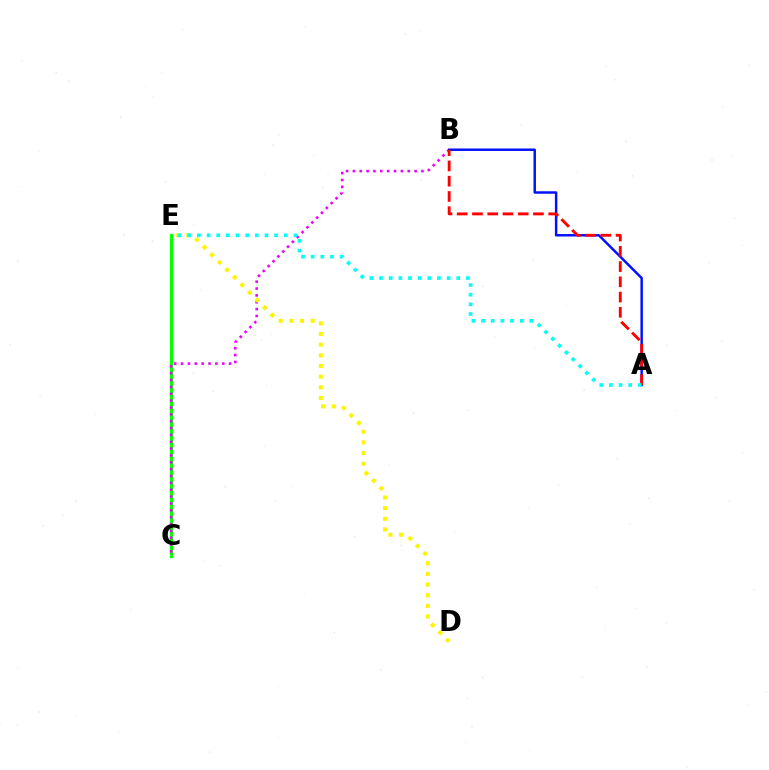{('C', 'E'): [{'color': '#08ff00', 'line_style': 'solid', 'thickness': 2.3}], ('B', 'C'): [{'color': '#ee00ff', 'line_style': 'dotted', 'thickness': 1.86}], ('A', 'B'): [{'color': '#0010ff', 'line_style': 'solid', 'thickness': 1.78}, {'color': '#ff0000', 'line_style': 'dashed', 'thickness': 2.07}], ('D', 'E'): [{'color': '#fcf500', 'line_style': 'dotted', 'thickness': 2.9}], ('A', 'E'): [{'color': '#00fff6', 'line_style': 'dotted', 'thickness': 2.62}]}